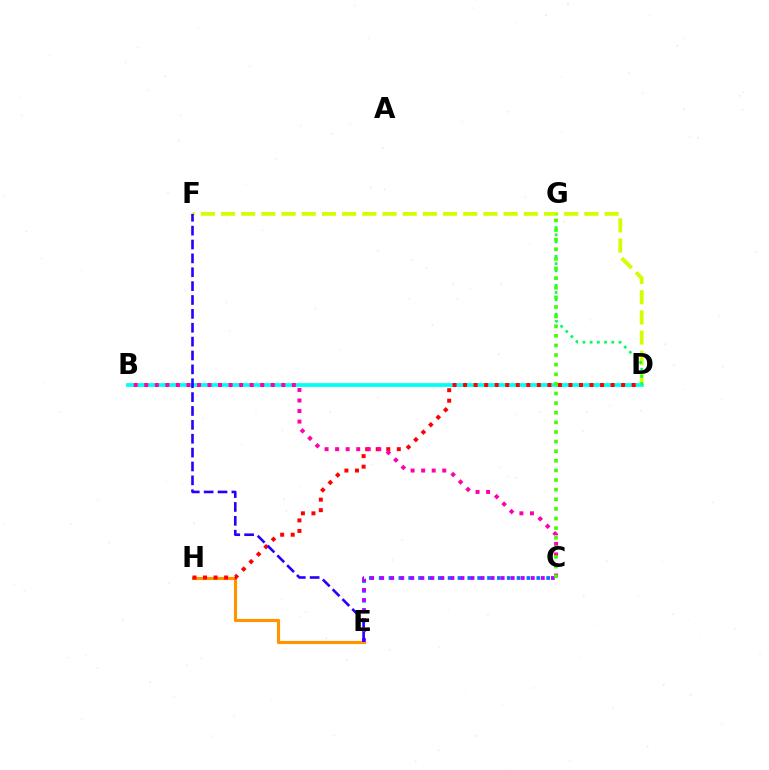{('C', 'E'): [{'color': '#0074ff', 'line_style': 'dotted', 'thickness': 2.68}, {'color': '#b900ff', 'line_style': 'dotted', 'thickness': 2.73}], ('E', 'H'): [{'color': '#ff9400', 'line_style': 'solid', 'thickness': 2.27}], ('B', 'D'): [{'color': '#00fff6', 'line_style': 'solid', 'thickness': 2.7}], ('D', 'F'): [{'color': '#d1ff00', 'line_style': 'dashed', 'thickness': 2.74}], ('D', 'G'): [{'color': '#00ff5c', 'line_style': 'dotted', 'thickness': 1.96}], ('D', 'H'): [{'color': '#ff0000', 'line_style': 'dotted', 'thickness': 2.86}], ('B', 'C'): [{'color': '#ff00ac', 'line_style': 'dotted', 'thickness': 2.86}], ('E', 'F'): [{'color': '#2500ff', 'line_style': 'dashed', 'thickness': 1.88}], ('C', 'G'): [{'color': '#3dff00', 'line_style': 'dotted', 'thickness': 2.61}]}